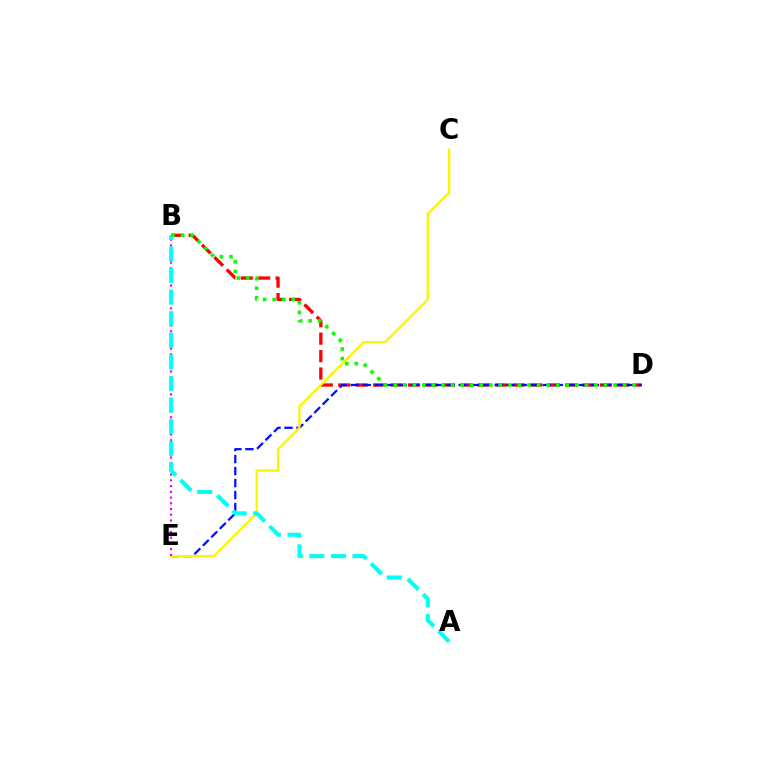{('B', 'D'): [{'color': '#ff0000', 'line_style': 'dashed', 'thickness': 2.37}, {'color': '#08ff00', 'line_style': 'dotted', 'thickness': 2.6}], ('D', 'E'): [{'color': '#0010ff', 'line_style': 'dashed', 'thickness': 1.63}], ('C', 'E'): [{'color': '#fcf500', 'line_style': 'solid', 'thickness': 1.66}], ('B', 'E'): [{'color': '#ee00ff', 'line_style': 'dotted', 'thickness': 1.56}], ('A', 'B'): [{'color': '#00fff6', 'line_style': 'dashed', 'thickness': 2.93}]}